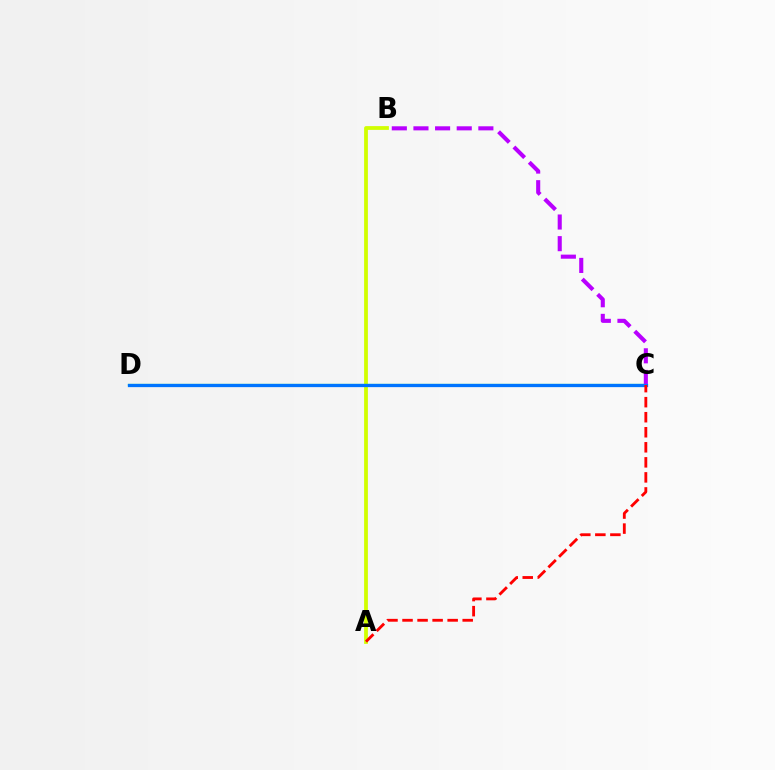{('A', 'B'): [{'color': '#d1ff00', 'line_style': 'solid', 'thickness': 2.72}], ('C', 'D'): [{'color': '#00ff5c', 'line_style': 'solid', 'thickness': 1.59}, {'color': '#0074ff', 'line_style': 'solid', 'thickness': 2.35}], ('B', 'C'): [{'color': '#b900ff', 'line_style': 'dashed', 'thickness': 2.94}], ('A', 'C'): [{'color': '#ff0000', 'line_style': 'dashed', 'thickness': 2.04}]}